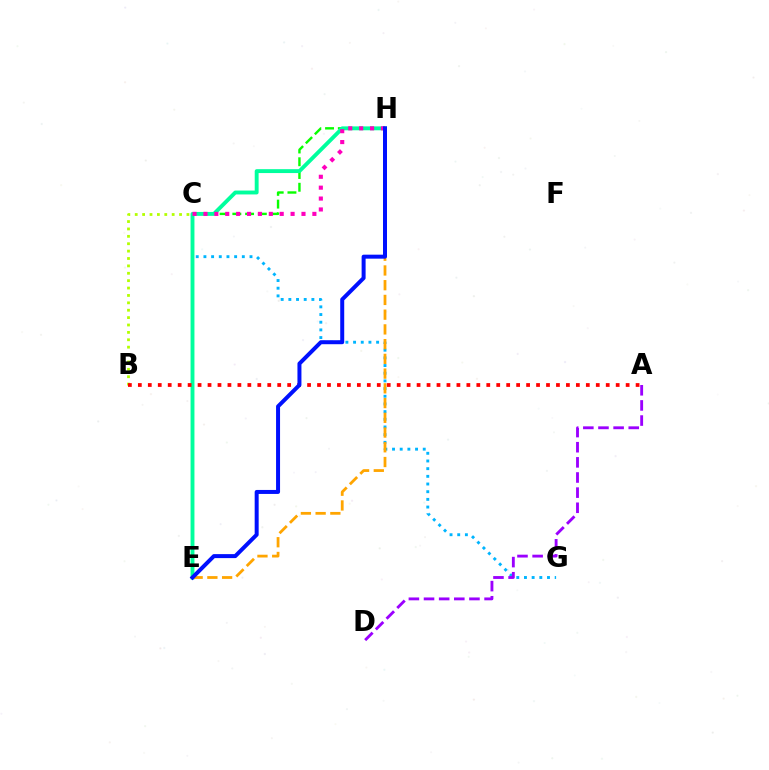{('C', 'H'): [{'color': '#08ff00', 'line_style': 'dashed', 'thickness': 1.73}, {'color': '#ff00bd', 'line_style': 'dotted', 'thickness': 2.96}], ('C', 'G'): [{'color': '#00b5ff', 'line_style': 'dotted', 'thickness': 2.09}], ('A', 'D'): [{'color': '#9b00ff', 'line_style': 'dashed', 'thickness': 2.06}], ('E', 'H'): [{'color': '#00ff9d', 'line_style': 'solid', 'thickness': 2.8}, {'color': '#ffa500', 'line_style': 'dashed', 'thickness': 2.0}, {'color': '#0010ff', 'line_style': 'solid', 'thickness': 2.87}], ('B', 'C'): [{'color': '#b3ff00', 'line_style': 'dotted', 'thickness': 2.01}], ('A', 'B'): [{'color': '#ff0000', 'line_style': 'dotted', 'thickness': 2.7}]}